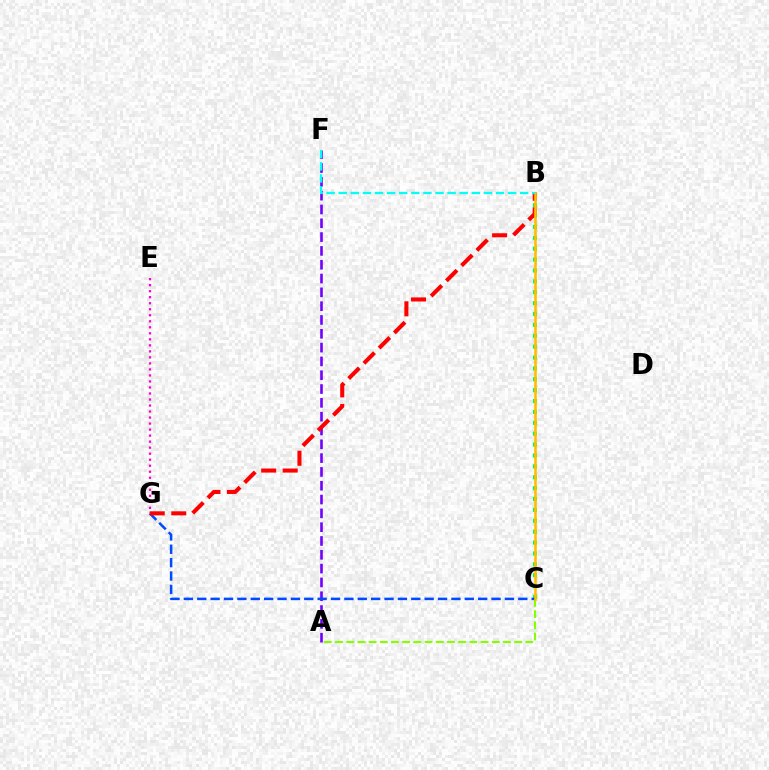{('A', 'F'): [{'color': '#7200ff', 'line_style': 'dashed', 'thickness': 1.88}], ('B', 'C'): [{'color': '#00ff39', 'line_style': 'dotted', 'thickness': 2.96}, {'color': '#ffbd00', 'line_style': 'solid', 'thickness': 1.85}], ('A', 'C'): [{'color': '#84ff00', 'line_style': 'dashed', 'thickness': 1.52}], ('C', 'G'): [{'color': '#004bff', 'line_style': 'dashed', 'thickness': 1.82}], ('B', 'G'): [{'color': '#ff0000', 'line_style': 'dashed', 'thickness': 2.92}], ('E', 'G'): [{'color': '#ff00cf', 'line_style': 'dotted', 'thickness': 1.64}], ('B', 'F'): [{'color': '#00fff6', 'line_style': 'dashed', 'thickness': 1.64}]}